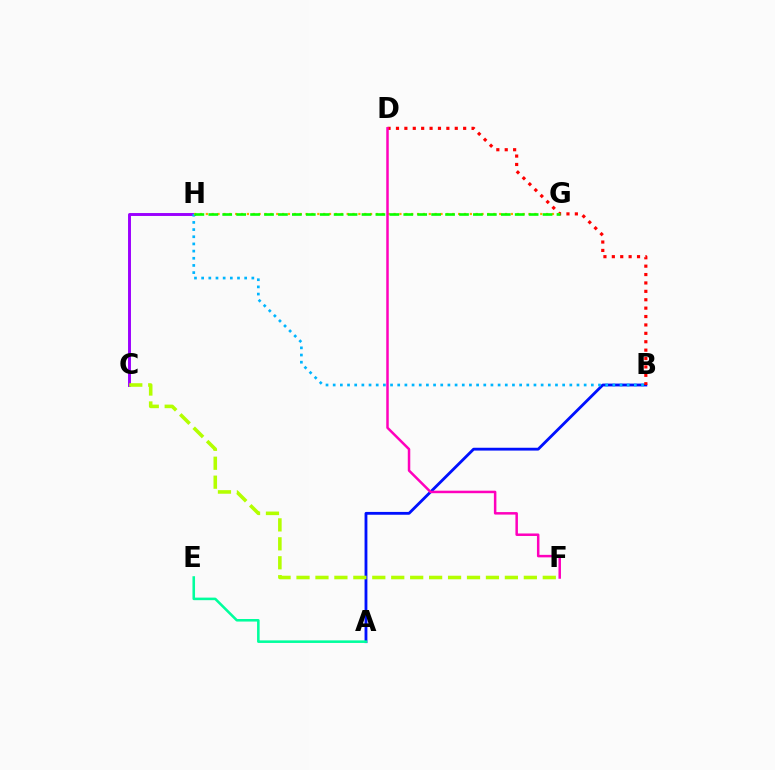{('A', 'B'): [{'color': '#0010ff', 'line_style': 'solid', 'thickness': 2.03}], ('C', 'H'): [{'color': '#9b00ff', 'line_style': 'solid', 'thickness': 2.11}], ('B', 'H'): [{'color': '#00b5ff', 'line_style': 'dotted', 'thickness': 1.95}], ('B', 'D'): [{'color': '#ff0000', 'line_style': 'dotted', 'thickness': 2.28}], ('A', 'E'): [{'color': '#00ff9d', 'line_style': 'solid', 'thickness': 1.84}], ('G', 'H'): [{'color': '#ffa500', 'line_style': 'dotted', 'thickness': 1.59}, {'color': '#08ff00', 'line_style': 'dashed', 'thickness': 1.89}], ('C', 'F'): [{'color': '#b3ff00', 'line_style': 'dashed', 'thickness': 2.57}], ('D', 'F'): [{'color': '#ff00bd', 'line_style': 'solid', 'thickness': 1.8}]}